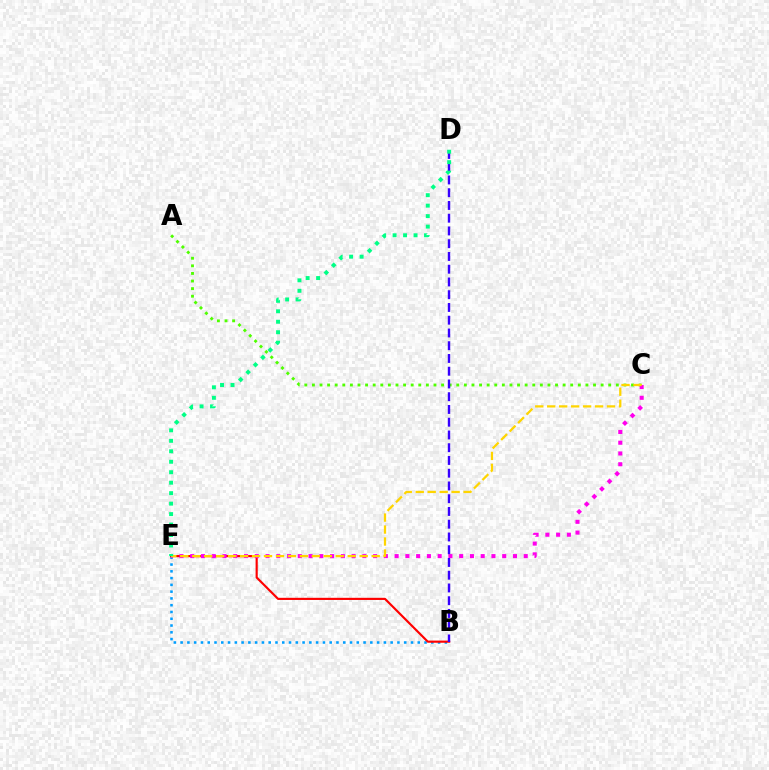{('A', 'C'): [{'color': '#4fff00', 'line_style': 'dotted', 'thickness': 2.06}], ('B', 'E'): [{'color': '#009eff', 'line_style': 'dotted', 'thickness': 1.84}, {'color': '#ff0000', 'line_style': 'solid', 'thickness': 1.55}], ('C', 'E'): [{'color': '#ff00ed', 'line_style': 'dotted', 'thickness': 2.92}, {'color': '#ffd500', 'line_style': 'dashed', 'thickness': 1.63}], ('B', 'D'): [{'color': '#3700ff', 'line_style': 'dashed', 'thickness': 1.73}], ('D', 'E'): [{'color': '#00ff86', 'line_style': 'dotted', 'thickness': 2.84}]}